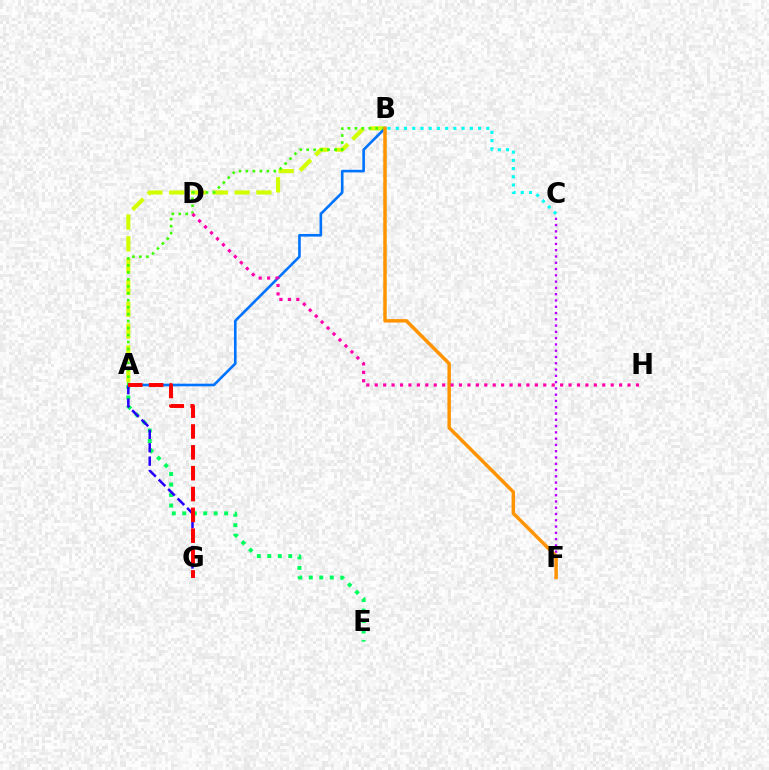{('A', 'B'): [{'color': '#d1ff00', 'line_style': 'dashed', 'thickness': 2.96}, {'color': '#0074ff', 'line_style': 'solid', 'thickness': 1.9}, {'color': '#3dff00', 'line_style': 'dotted', 'thickness': 1.89}], ('C', 'F'): [{'color': '#b900ff', 'line_style': 'dotted', 'thickness': 1.71}], ('A', 'E'): [{'color': '#00ff5c', 'line_style': 'dotted', 'thickness': 2.85}], ('A', 'G'): [{'color': '#2500ff', 'line_style': 'dashed', 'thickness': 1.82}, {'color': '#ff0000', 'line_style': 'dashed', 'thickness': 2.83}], ('B', 'C'): [{'color': '#00fff6', 'line_style': 'dotted', 'thickness': 2.23}], ('B', 'F'): [{'color': '#ff9400', 'line_style': 'solid', 'thickness': 2.5}], ('D', 'H'): [{'color': '#ff00ac', 'line_style': 'dotted', 'thickness': 2.29}]}